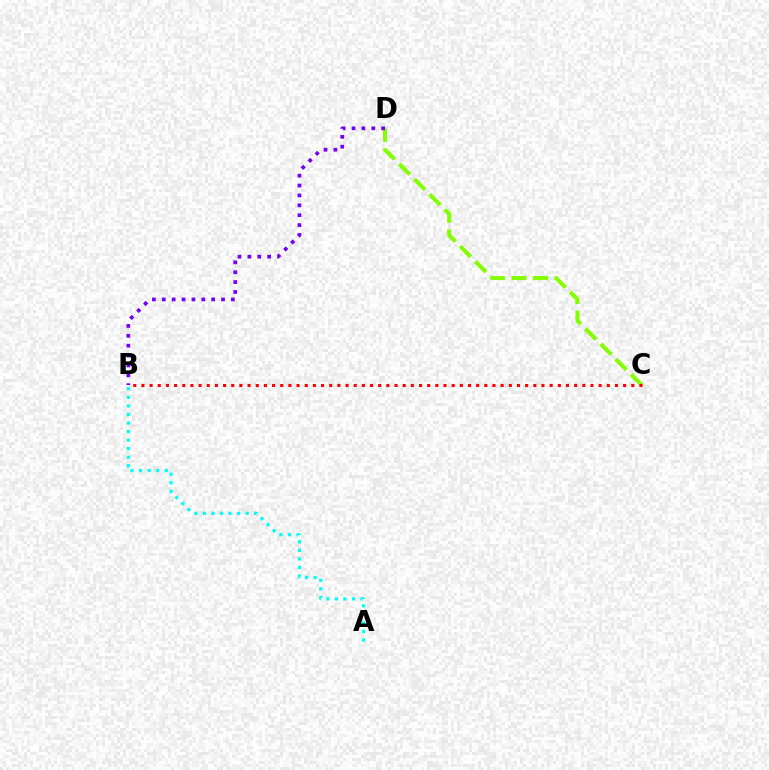{('C', 'D'): [{'color': '#84ff00', 'line_style': 'dashed', 'thickness': 2.92}], ('B', 'C'): [{'color': '#ff0000', 'line_style': 'dotted', 'thickness': 2.22}], ('A', 'B'): [{'color': '#00fff6', 'line_style': 'dotted', 'thickness': 2.32}], ('B', 'D'): [{'color': '#7200ff', 'line_style': 'dotted', 'thickness': 2.68}]}